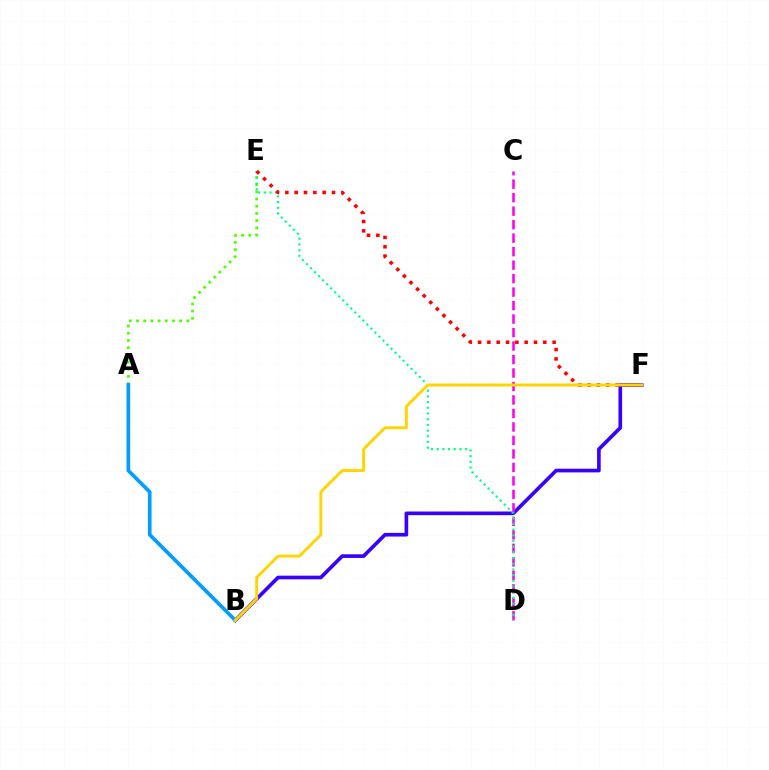{('B', 'F'): [{'color': '#3700ff', 'line_style': 'solid', 'thickness': 2.63}, {'color': '#ffd500', 'line_style': 'solid', 'thickness': 2.09}], ('C', 'D'): [{'color': '#ff00ed', 'line_style': 'dashed', 'thickness': 1.83}], ('A', 'E'): [{'color': '#4fff00', 'line_style': 'dotted', 'thickness': 1.96}], ('D', 'E'): [{'color': '#00ff86', 'line_style': 'dotted', 'thickness': 1.55}], ('A', 'B'): [{'color': '#009eff', 'line_style': 'solid', 'thickness': 2.65}], ('E', 'F'): [{'color': '#ff0000', 'line_style': 'dotted', 'thickness': 2.53}]}